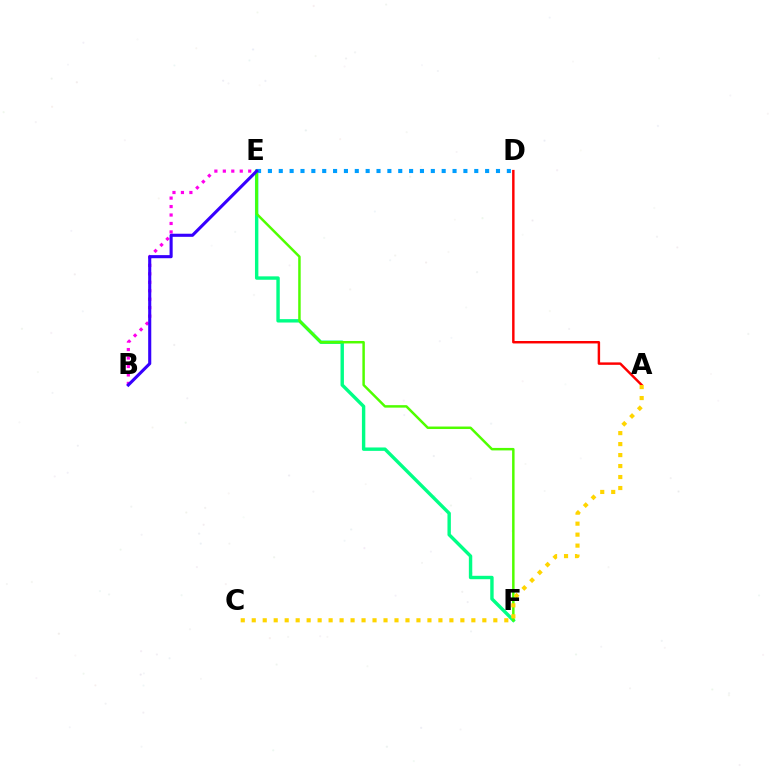{('A', 'D'): [{'color': '#ff0000', 'line_style': 'solid', 'thickness': 1.76}], ('B', 'E'): [{'color': '#ff00ed', 'line_style': 'dotted', 'thickness': 2.3}, {'color': '#3700ff', 'line_style': 'solid', 'thickness': 2.23}], ('E', 'F'): [{'color': '#00ff86', 'line_style': 'solid', 'thickness': 2.45}, {'color': '#4fff00', 'line_style': 'solid', 'thickness': 1.79}], ('D', 'E'): [{'color': '#009eff', 'line_style': 'dotted', 'thickness': 2.95}], ('A', 'C'): [{'color': '#ffd500', 'line_style': 'dotted', 'thickness': 2.98}]}